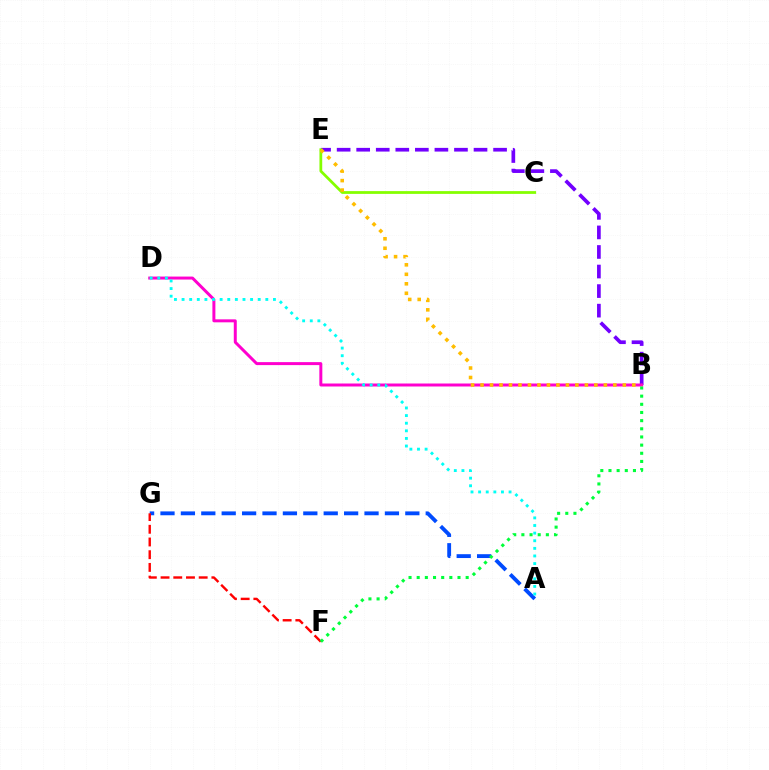{('A', 'G'): [{'color': '#004bff', 'line_style': 'dashed', 'thickness': 2.77}], ('B', 'E'): [{'color': '#7200ff', 'line_style': 'dashed', 'thickness': 2.66}, {'color': '#ffbd00', 'line_style': 'dotted', 'thickness': 2.58}], ('B', 'D'): [{'color': '#ff00cf', 'line_style': 'solid', 'thickness': 2.15}], ('C', 'E'): [{'color': '#84ff00', 'line_style': 'solid', 'thickness': 1.99}], ('F', 'G'): [{'color': '#ff0000', 'line_style': 'dashed', 'thickness': 1.73}], ('A', 'D'): [{'color': '#00fff6', 'line_style': 'dotted', 'thickness': 2.07}], ('B', 'F'): [{'color': '#00ff39', 'line_style': 'dotted', 'thickness': 2.22}]}